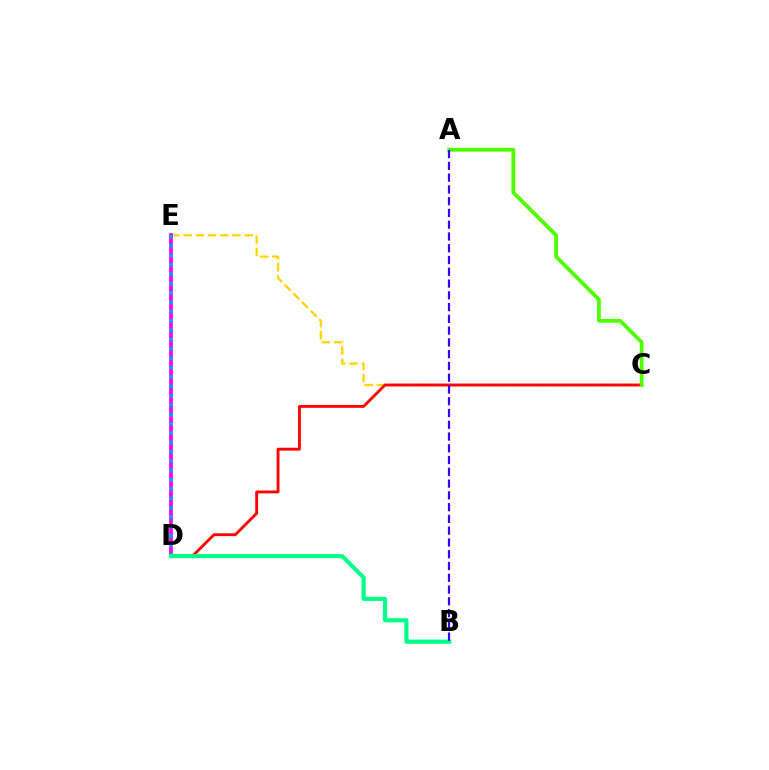{('C', 'E'): [{'color': '#ffd500', 'line_style': 'dashed', 'thickness': 1.66}], ('D', 'E'): [{'color': '#ff00ed', 'line_style': 'solid', 'thickness': 2.65}, {'color': '#009eff', 'line_style': 'dotted', 'thickness': 2.54}], ('C', 'D'): [{'color': '#ff0000', 'line_style': 'solid', 'thickness': 2.05}], ('B', 'D'): [{'color': '#00ff86', 'line_style': 'solid', 'thickness': 2.97}], ('A', 'C'): [{'color': '#4fff00', 'line_style': 'solid', 'thickness': 2.75}], ('A', 'B'): [{'color': '#3700ff', 'line_style': 'dashed', 'thickness': 1.6}]}